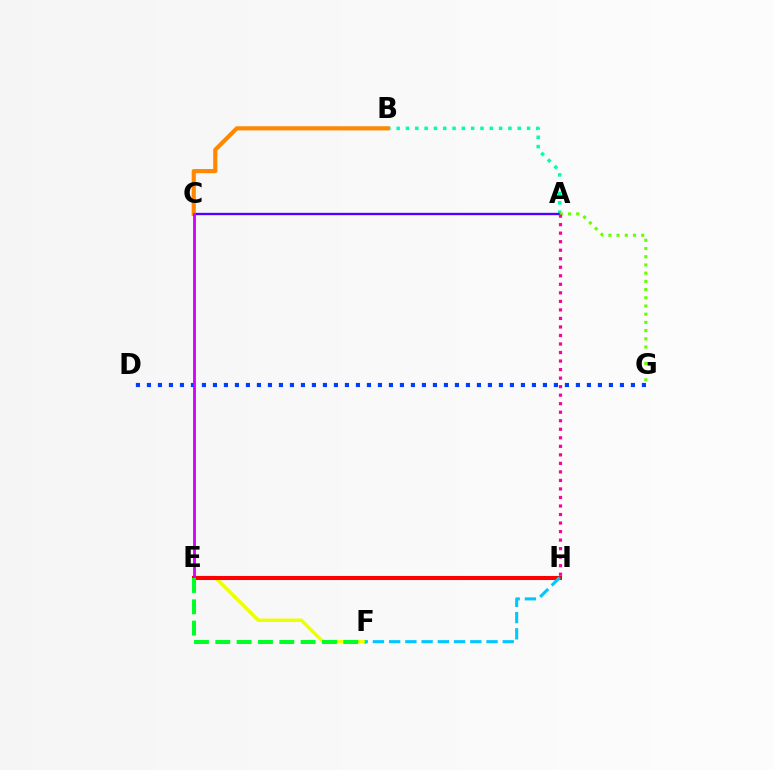{('A', 'B'): [{'color': '#00ffaf', 'line_style': 'dotted', 'thickness': 2.53}], ('D', 'G'): [{'color': '#003fff', 'line_style': 'dotted', 'thickness': 2.99}], ('A', 'C'): [{'color': '#4f00ff', 'line_style': 'solid', 'thickness': 1.69}], ('E', 'F'): [{'color': '#eeff00', 'line_style': 'solid', 'thickness': 2.51}, {'color': '#00ff27', 'line_style': 'dashed', 'thickness': 2.9}], ('A', 'G'): [{'color': '#66ff00', 'line_style': 'dotted', 'thickness': 2.23}], ('A', 'H'): [{'color': '#ff00a0', 'line_style': 'dotted', 'thickness': 2.32}], ('E', 'H'): [{'color': '#ff0000', 'line_style': 'solid', 'thickness': 2.92}], ('B', 'C'): [{'color': '#ff8800', 'line_style': 'solid', 'thickness': 2.99}], ('F', 'H'): [{'color': '#00c7ff', 'line_style': 'dashed', 'thickness': 2.2}], ('C', 'E'): [{'color': '#d600ff', 'line_style': 'solid', 'thickness': 2.05}]}